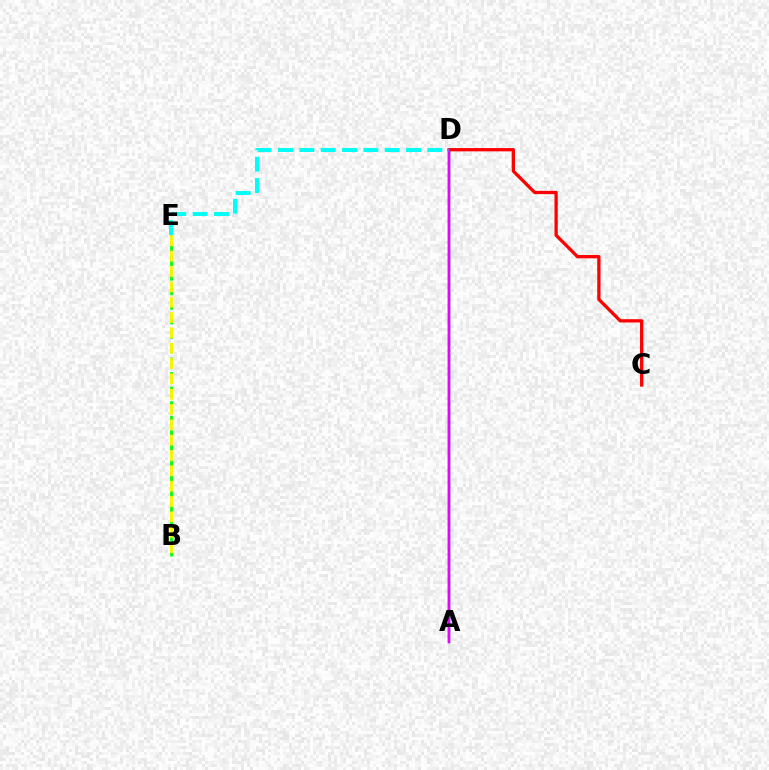{('A', 'D'): [{'color': '#0010ff', 'line_style': 'solid', 'thickness': 1.8}, {'color': '#ee00ff', 'line_style': 'solid', 'thickness': 1.61}], ('C', 'D'): [{'color': '#ff0000', 'line_style': 'solid', 'thickness': 2.36}], ('B', 'E'): [{'color': '#08ff00', 'line_style': 'dashed', 'thickness': 1.97}, {'color': '#fcf500', 'line_style': 'dashed', 'thickness': 2.08}], ('D', 'E'): [{'color': '#00fff6', 'line_style': 'dashed', 'thickness': 2.9}]}